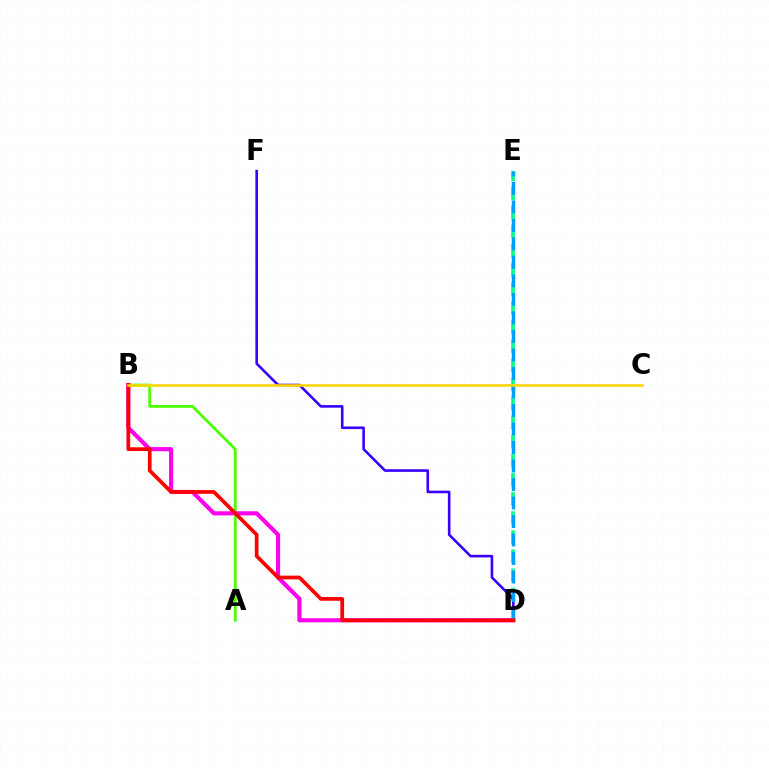{('A', 'B'): [{'color': '#4fff00', 'line_style': 'solid', 'thickness': 2.01}], ('D', 'E'): [{'color': '#00ff86', 'line_style': 'dashed', 'thickness': 2.59}, {'color': '#009eff', 'line_style': 'dashed', 'thickness': 2.51}], ('B', 'D'): [{'color': '#ff00ed', 'line_style': 'solid', 'thickness': 2.98}, {'color': '#ff0000', 'line_style': 'solid', 'thickness': 2.68}], ('D', 'F'): [{'color': '#3700ff', 'line_style': 'solid', 'thickness': 1.87}], ('B', 'C'): [{'color': '#ffd500', 'line_style': 'solid', 'thickness': 1.88}]}